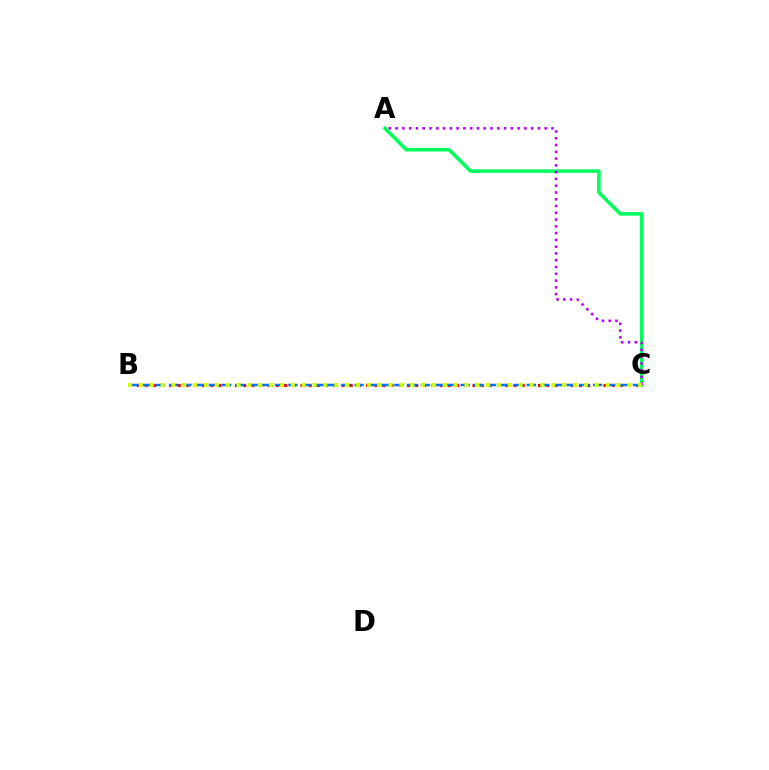{('A', 'C'): [{'color': '#00ff5c', 'line_style': 'solid', 'thickness': 2.56}, {'color': '#b900ff', 'line_style': 'dotted', 'thickness': 1.84}], ('B', 'C'): [{'color': '#ff0000', 'line_style': 'dotted', 'thickness': 2.23}, {'color': '#0074ff', 'line_style': 'dashed', 'thickness': 1.8}, {'color': '#d1ff00', 'line_style': 'dotted', 'thickness': 2.95}]}